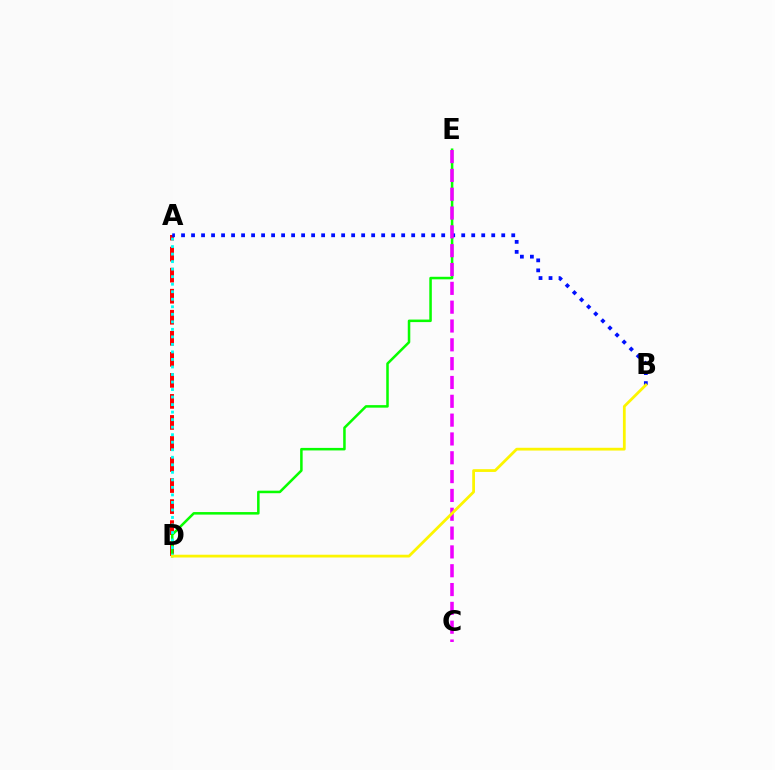{('A', 'D'): [{'color': '#ff0000', 'line_style': 'dashed', 'thickness': 2.86}, {'color': '#00fff6', 'line_style': 'dotted', 'thickness': 2.04}], ('D', 'E'): [{'color': '#08ff00', 'line_style': 'solid', 'thickness': 1.82}], ('A', 'B'): [{'color': '#0010ff', 'line_style': 'dotted', 'thickness': 2.72}], ('C', 'E'): [{'color': '#ee00ff', 'line_style': 'dashed', 'thickness': 2.56}], ('B', 'D'): [{'color': '#fcf500', 'line_style': 'solid', 'thickness': 2.0}]}